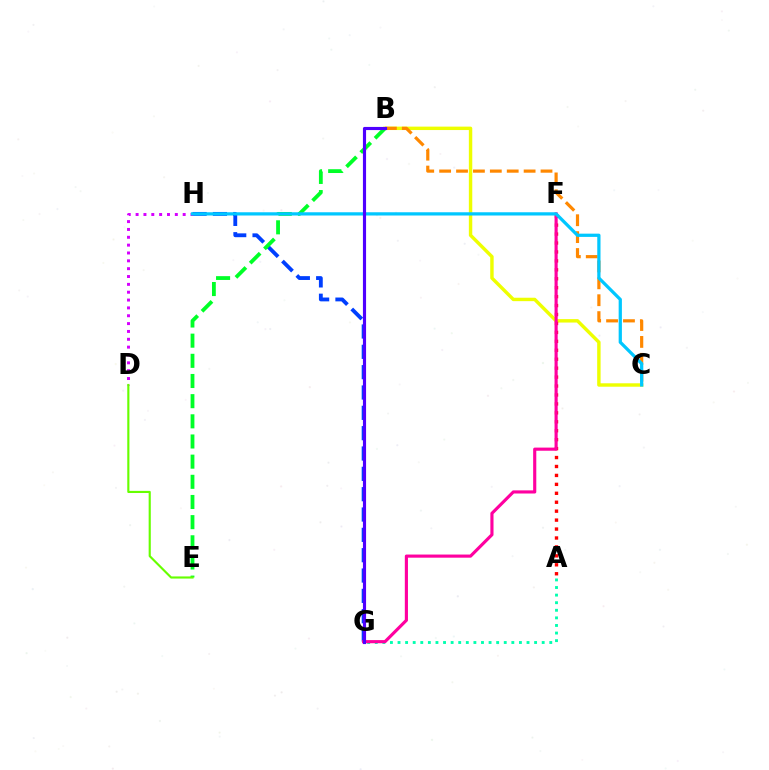{('G', 'H'): [{'color': '#003fff', 'line_style': 'dashed', 'thickness': 2.76}], ('B', 'C'): [{'color': '#eeff00', 'line_style': 'solid', 'thickness': 2.47}, {'color': '#ff8800', 'line_style': 'dashed', 'thickness': 2.3}], ('B', 'E'): [{'color': '#00ff27', 'line_style': 'dashed', 'thickness': 2.74}], ('A', 'F'): [{'color': '#ff0000', 'line_style': 'dotted', 'thickness': 2.43}], ('A', 'G'): [{'color': '#00ffaf', 'line_style': 'dotted', 'thickness': 2.06}], ('D', 'H'): [{'color': '#d600ff', 'line_style': 'dotted', 'thickness': 2.13}], ('F', 'G'): [{'color': '#ff00a0', 'line_style': 'solid', 'thickness': 2.26}], ('D', 'E'): [{'color': '#66ff00', 'line_style': 'solid', 'thickness': 1.54}], ('C', 'H'): [{'color': '#00c7ff', 'line_style': 'solid', 'thickness': 2.34}], ('B', 'G'): [{'color': '#4f00ff', 'line_style': 'solid', 'thickness': 2.26}]}